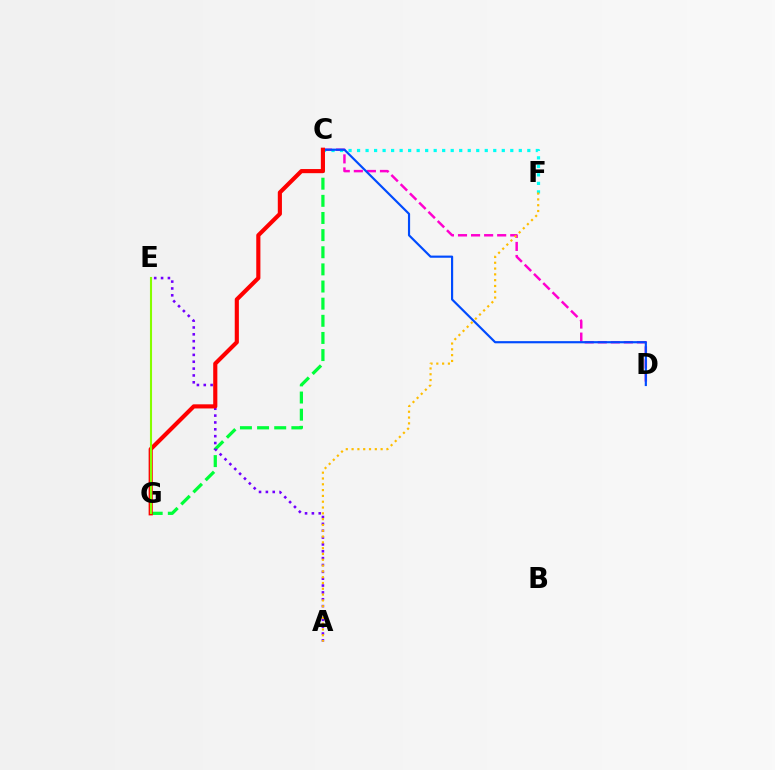{('C', 'D'): [{'color': '#ff00cf', 'line_style': 'dashed', 'thickness': 1.77}, {'color': '#004bff', 'line_style': 'solid', 'thickness': 1.56}], ('C', 'F'): [{'color': '#00fff6', 'line_style': 'dotted', 'thickness': 2.31}], ('C', 'G'): [{'color': '#00ff39', 'line_style': 'dashed', 'thickness': 2.33}, {'color': '#ff0000', 'line_style': 'solid', 'thickness': 2.98}], ('A', 'E'): [{'color': '#7200ff', 'line_style': 'dotted', 'thickness': 1.86}], ('A', 'F'): [{'color': '#ffbd00', 'line_style': 'dotted', 'thickness': 1.58}], ('E', 'G'): [{'color': '#84ff00', 'line_style': 'solid', 'thickness': 1.51}]}